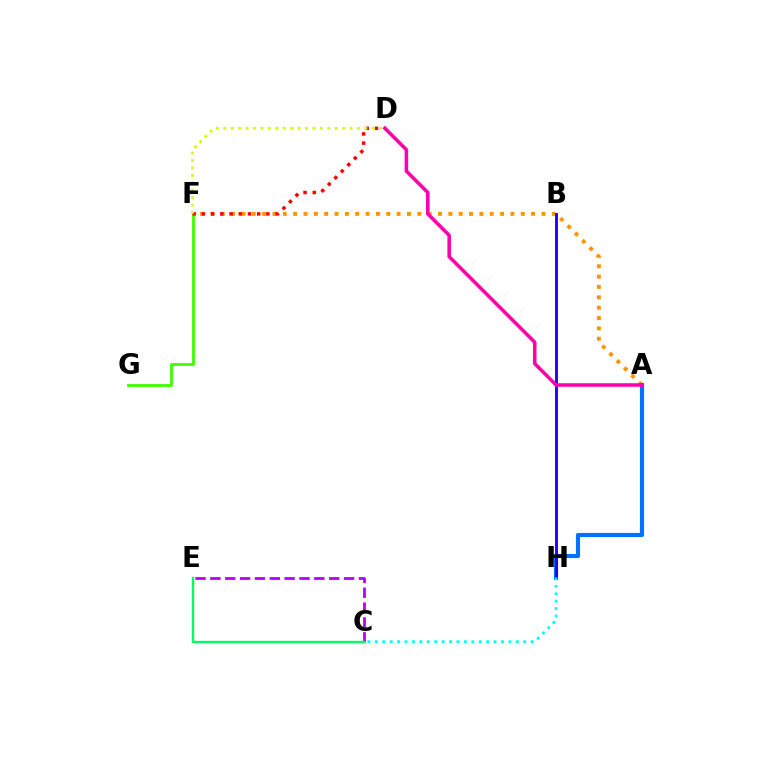{('C', 'E'): [{'color': '#b900ff', 'line_style': 'dashed', 'thickness': 2.02}, {'color': '#00ff5c', 'line_style': 'solid', 'thickness': 1.71}], ('A', 'F'): [{'color': '#ff9400', 'line_style': 'dotted', 'thickness': 2.81}], ('F', 'G'): [{'color': '#3dff00', 'line_style': 'solid', 'thickness': 2.02}], ('A', 'H'): [{'color': '#0074ff', 'line_style': 'solid', 'thickness': 2.99}], ('D', 'F'): [{'color': '#ff0000', 'line_style': 'dotted', 'thickness': 2.5}, {'color': '#d1ff00', 'line_style': 'dotted', 'thickness': 2.02}], ('B', 'H'): [{'color': '#2500ff', 'line_style': 'solid', 'thickness': 2.09}], ('A', 'D'): [{'color': '#ff00ac', 'line_style': 'solid', 'thickness': 2.56}], ('C', 'H'): [{'color': '#00fff6', 'line_style': 'dotted', 'thickness': 2.02}]}